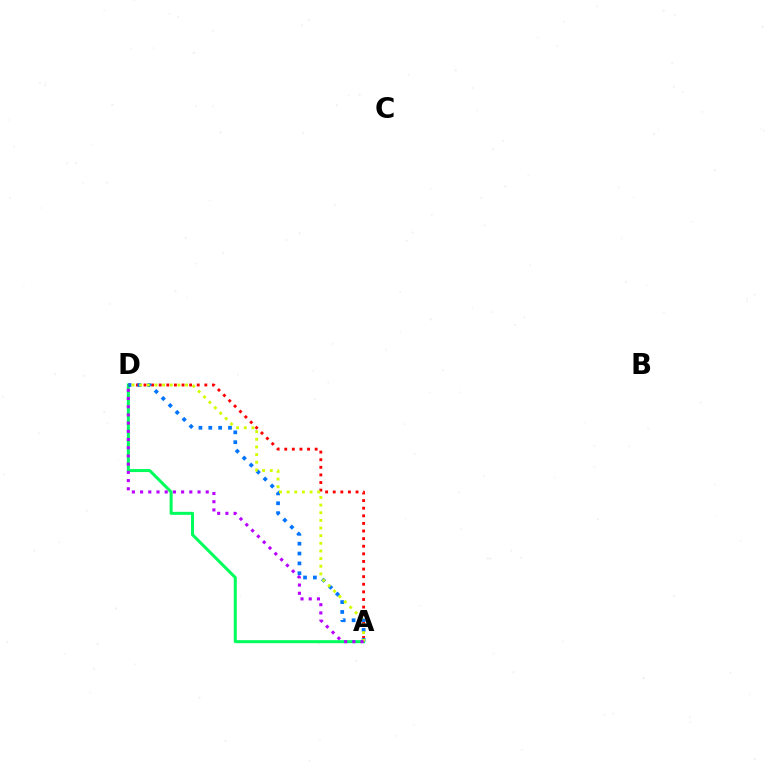{('A', 'D'): [{'color': '#00ff5c', 'line_style': 'solid', 'thickness': 2.17}, {'color': '#ff0000', 'line_style': 'dotted', 'thickness': 2.07}, {'color': '#0074ff', 'line_style': 'dotted', 'thickness': 2.68}, {'color': '#d1ff00', 'line_style': 'dotted', 'thickness': 2.08}, {'color': '#b900ff', 'line_style': 'dotted', 'thickness': 2.23}]}